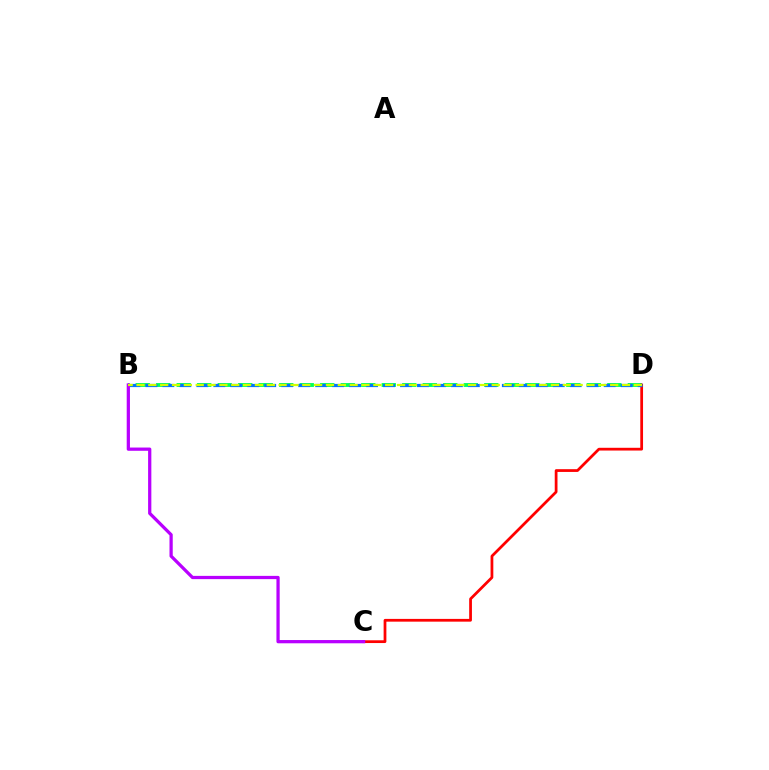{('B', 'D'): [{'color': '#00ff5c', 'line_style': 'dashed', 'thickness': 2.79}, {'color': '#0074ff', 'line_style': 'dashed', 'thickness': 2.31}, {'color': '#d1ff00', 'line_style': 'dashed', 'thickness': 1.61}], ('C', 'D'): [{'color': '#ff0000', 'line_style': 'solid', 'thickness': 1.98}], ('B', 'C'): [{'color': '#b900ff', 'line_style': 'solid', 'thickness': 2.34}]}